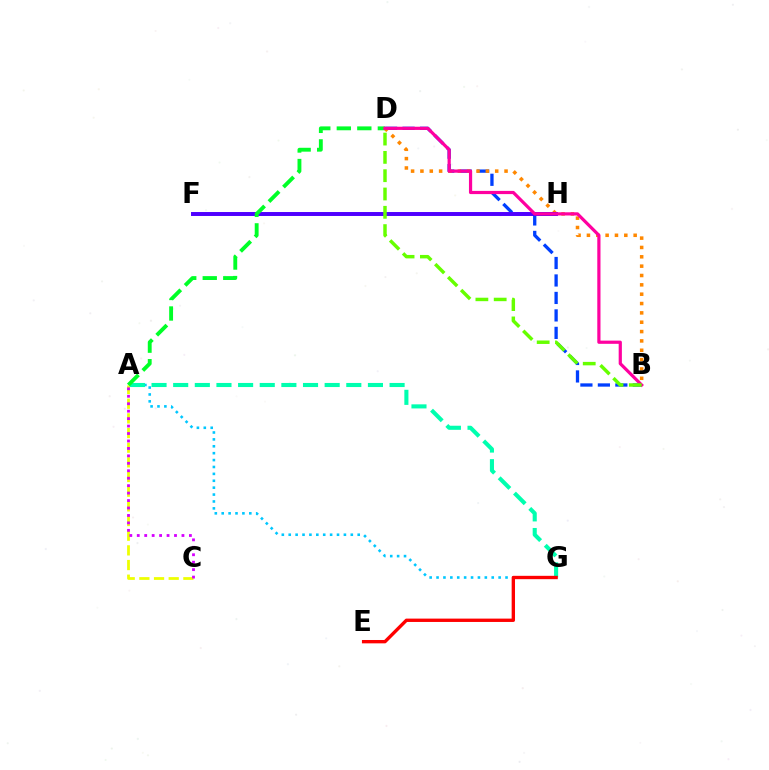{('A', 'G'): [{'color': '#00c7ff', 'line_style': 'dotted', 'thickness': 1.87}, {'color': '#00ffaf', 'line_style': 'dashed', 'thickness': 2.94}], ('A', 'C'): [{'color': '#eeff00', 'line_style': 'dashed', 'thickness': 1.99}, {'color': '#d600ff', 'line_style': 'dotted', 'thickness': 2.02}], ('B', 'D'): [{'color': '#003fff', 'line_style': 'dashed', 'thickness': 2.37}, {'color': '#ff8800', 'line_style': 'dotted', 'thickness': 2.54}, {'color': '#ff00a0', 'line_style': 'solid', 'thickness': 2.31}, {'color': '#66ff00', 'line_style': 'dashed', 'thickness': 2.49}], ('E', 'G'): [{'color': '#ff0000', 'line_style': 'solid', 'thickness': 2.41}], ('F', 'H'): [{'color': '#4f00ff', 'line_style': 'solid', 'thickness': 2.85}], ('A', 'D'): [{'color': '#00ff27', 'line_style': 'dashed', 'thickness': 2.79}]}